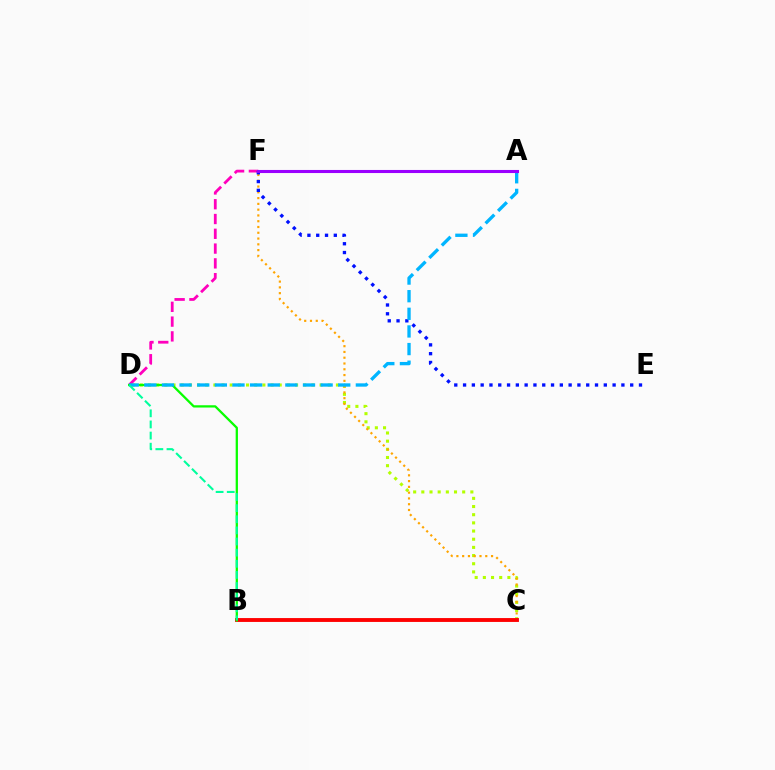{('C', 'D'): [{'color': '#b3ff00', 'line_style': 'dotted', 'thickness': 2.22}], ('C', 'F'): [{'color': '#ffa500', 'line_style': 'dotted', 'thickness': 1.57}], ('D', 'F'): [{'color': '#ff00bd', 'line_style': 'dashed', 'thickness': 2.01}], ('B', 'C'): [{'color': '#ff0000', 'line_style': 'solid', 'thickness': 2.78}], ('B', 'D'): [{'color': '#08ff00', 'line_style': 'solid', 'thickness': 1.64}, {'color': '#00ff9d', 'line_style': 'dashed', 'thickness': 1.51}], ('E', 'F'): [{'color': '#0010ff', 'line_style': 'dotted', 'thickness': 2.39}], ('A', 'D'): [{'color': '#00b5ff', 'line_style': 'dashed', 'thickness': 2.39}], ('A', 'F'): [{'color': '#9b00ff', 'line_style': 'solid', 'thickness': 2.22}]}